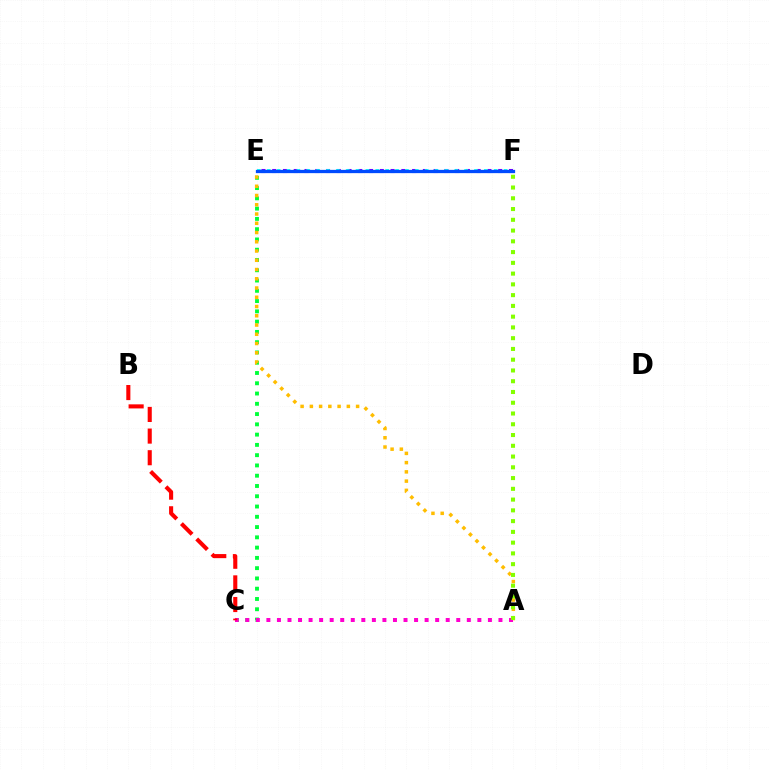{('E', 'F'): [{'color': '#7200ff', 'line_style': 'dotted', 'thickness': 2.92}, {'color': '#00fff6', 'line_style': 'dotted', 'thickness': 2.68}, {'color': '#004bff', 'line_style': 'solid', 'thickness': 2.35}], ('C', 'E'): [{'color': '#00ff39', 'line_style': 'dotted', 'thickness': 2.79}], ('A', 'E'): [{'color': '#ffbd00', 'line_style': 'dotted', 'thickness': 2.51}], ('A', 'C'): [{'color': '#ff00cf', 'line_style': 'dotted', 'thickness': 2.87}], ('A', 'F'): [{'color': '#84ff00', 'line_style': 'dotted', 'thickness': 2.92}], ('B', 'C'): [{'color': '#ff0000', 'line_style': 'dashed', 'thickness': 2.94}]}